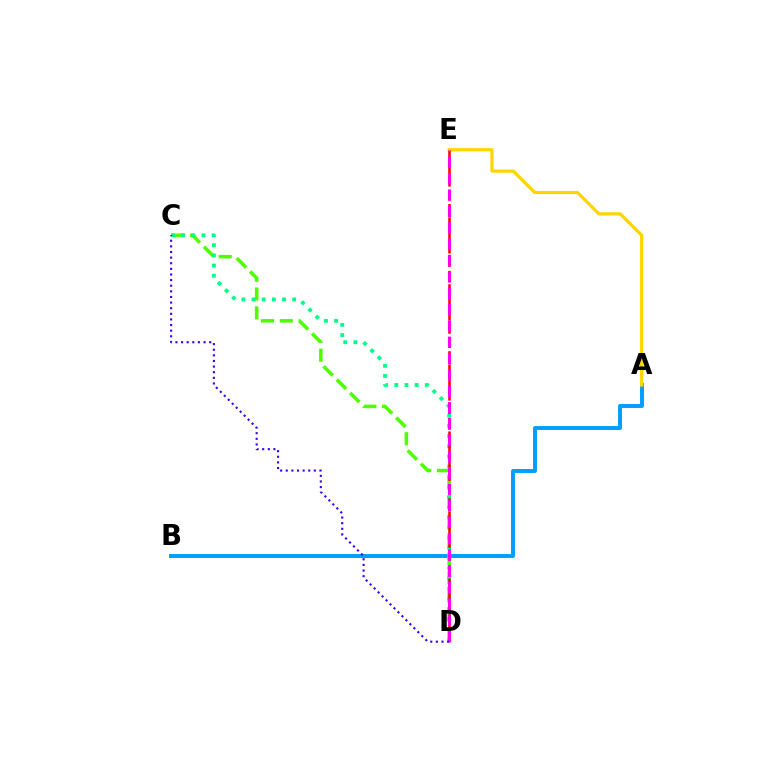{('A', 'B'): [{'color': '#009eff', 'line_style': 'solid', 'thickness': 2.82}], ('C', 'D'): [{'color': '#4fff00', 'line_style': 'dashed', 'thickness': 2.55}, {'color': '#00ff86', 'line_style': 'dotted', 'thickness': 2.76}, {'color': '#3700ff', 'line_style': 'dotted', 'thickness': 1.53}], ('D', 'E'): [{'color': '#ff0000', 'line_style': 'dashed', 'thickness': 1.82}, {'color': '#ff00ed', 'line_style': 'dashed', 'thickness': 2.22}], ('A', 'E'): [{'color': '#ffd500', 'line_style': 'solid', 'thickness': 2.31}]}